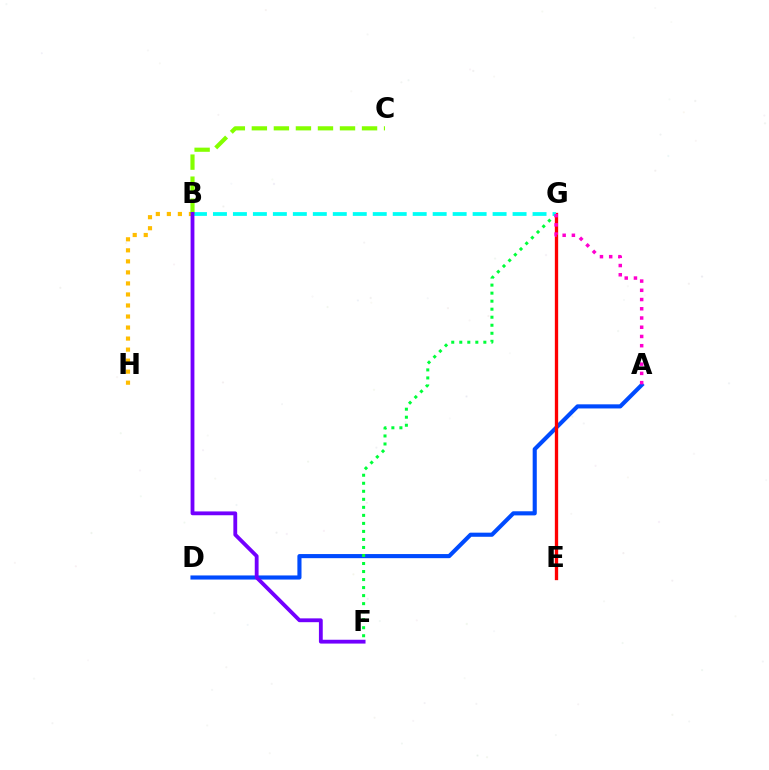{('A', 'D'): [{'color': '#004bff', 'line_style': 'solid', 'thickness': 2.96}], ('E', 'G'): [{'color': '#ff0000', 'line_style': 'solid', 'thickness': 2.39}], ('F', 'G'): [{'color': '#00ff39', 'line_style': 'dotted', 'thickness': 2.18}], ('B', 'G'): [{'color': '#00fff6', 'line_style': 'dashed', 'thickness': 2.71}], ('A', 'G'): [{'color': '#ff00cf', 'line_style': 'dotted', 'thickness': 2.51}], ('B', 'H'): [{'color': '#ffbd00', 'line_style': 'dotted', 'thickness': 3.0}], ('B', 'C'): [{'color': '#84ff00', 'line_style': 'dashed', 'thickness': 2.99}], ('B', 'F'): [{'color': '#7200ff', 'line_style': 'solid', 'thickness': 2.75}]}